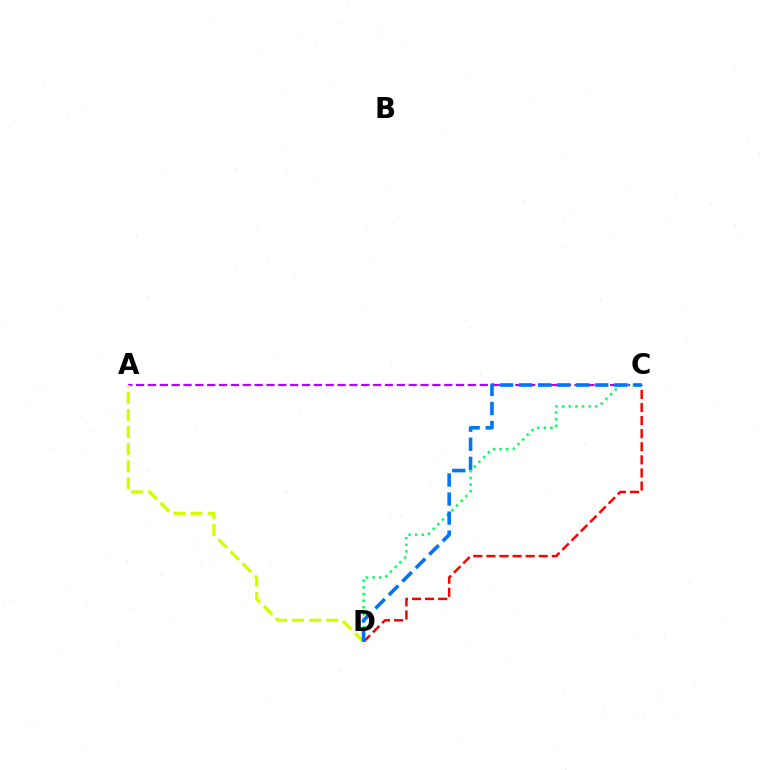{('A', 'C'): [{'color': '#b900ff', 'line_style': 'dashed', 'thickness': 1.61}], ('C', 'D'): [{'color': '#00ff5c', 'line_style': 'dotted', 'thickness': 1.8}, {'color': '#ff0000', 'line_style': 'dashed', 'thickness': 1.78}, {'color': '#0074ff', 'line_style': 'dashed', 'thickness': 2.59}], ('A', 'D'): [{'color': '#d1ff00', 'line_style': 'dashed', 'thickness': 2.32}]}